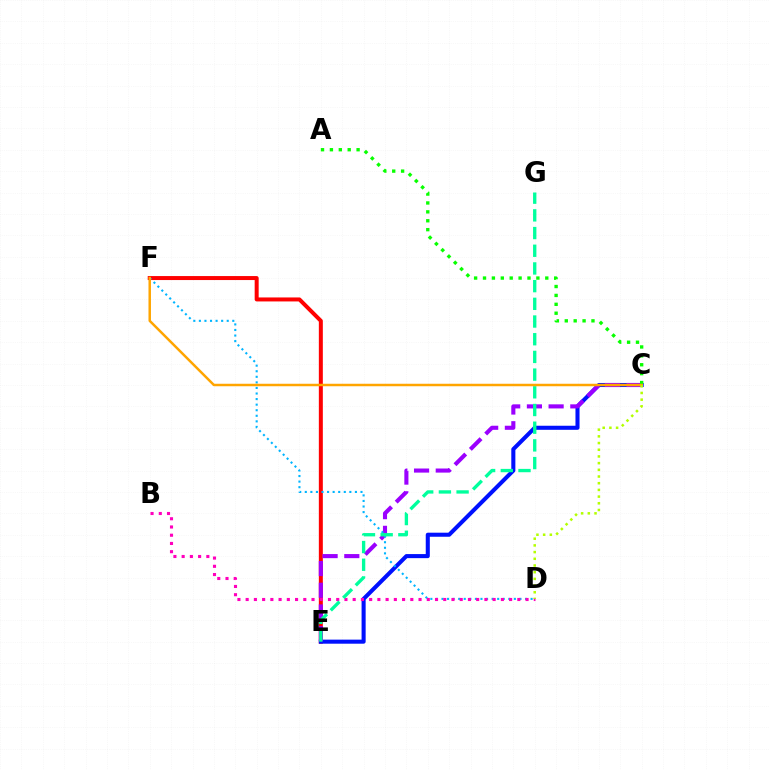{('E', 'F'): [{'color': '#ff0000', 'line_style': 'solid', 'thickness': 2.88}], ('C', 'E'): [{'color': '#0010ff', 'line_style': 'solid', 'thickness': 2.93}, {'color': '#9b00ff', 'line_style': 'dashed', 'thickness': 2.95}], ('A', 'C'): [{'color': '#08ff00', 'line_style': 'dotted', 'thickness': 2.42}], ('D', 'F'): [{'color': '#00b5ff', 'line_style': 'dotted', 'thickness': 1.51}], ('B', 'D'): [{'color': '#ff00bd', 'line_style': 'dotted', 'thickness': 2.24}], ('E', 'G'): [{'color': '#00ff9d', 'line_style': 'dashed', 'thickness': 2.4}], ('C', 'F'): [{'color': '#ffa500', 'line_style': 'solid', 'thickness': 1.79}], ('C', 'D'): [{'color': '#b3ff00', 'line_style': 'dotted', 'thickness': 1.82}]}